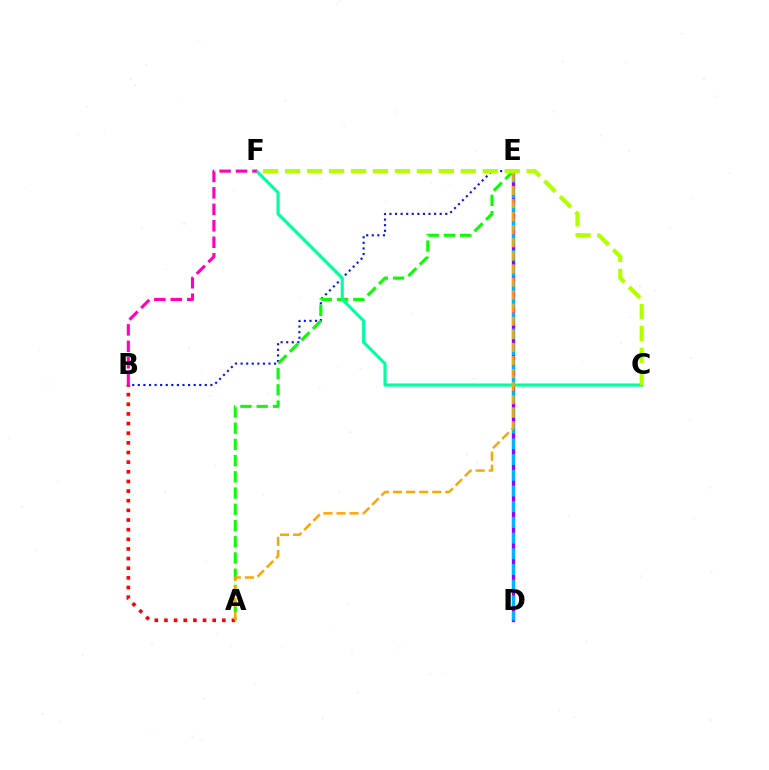{('D', 'E'): [{'color': '#9b00ff', 'line_style': 'solid', 'thickness': 2.4}, {'color': '#00b5ff', 'line_style': 'dashed', 'thickness': 2.13}], ('B', 'E'): [{'color': '#0010ff', 'line_style': 'dotted', 'thickness': 1.52}], ('A', 'E'): [{'color': '#08ff00', 'line_style': 'dashed', 'thickness': 2.2}, {'color': '#ffa500', 'line_style': 'dashed', 'thickness': 1.78}], ('A', 'B'): [{'color': '#ff0000', 'line_style': 'dotted', 'thickness': 2.62}], ('C', 'F'): [{'color': '#00ff9d', 'line_style': 'solid', 'thickness': 2.23}, {'color': '#b3ff00', 'line_style': 'dashed', 'thickness': 2.98}], ('B', 'F'): [{'color': '#ff00bd', 'line_style': 'dashed', 'thickness': 2.24}]}